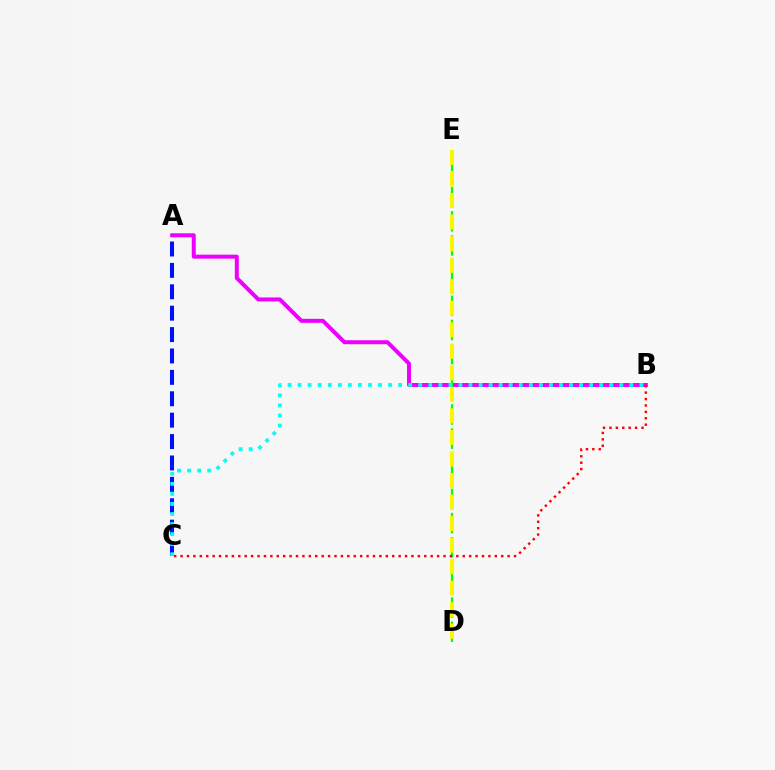{('A', 'B'): [{'color': '#ee00ff', 'line_style': 'solid', 'thickness': 2.87}], ('D', 'E'): [{'color': '#08ff00', 'line_style': 'dashed', 'thickness': 1.64}, {'color': '#fcf500', 'line_style': 'dashed', 'thickness': 2.93}], ('A', 'C'): [{'color': '#0010ff', 'line_style': 'dashed', 'thickness': 2.91}], ('B', 'C'): [{'color': '#00fff6', 'line_style': 'dotted', 'thickness': 2.73}, {'color': '#ff0000', 'line_style': 'dotted', 'thickness': 1.74}]}